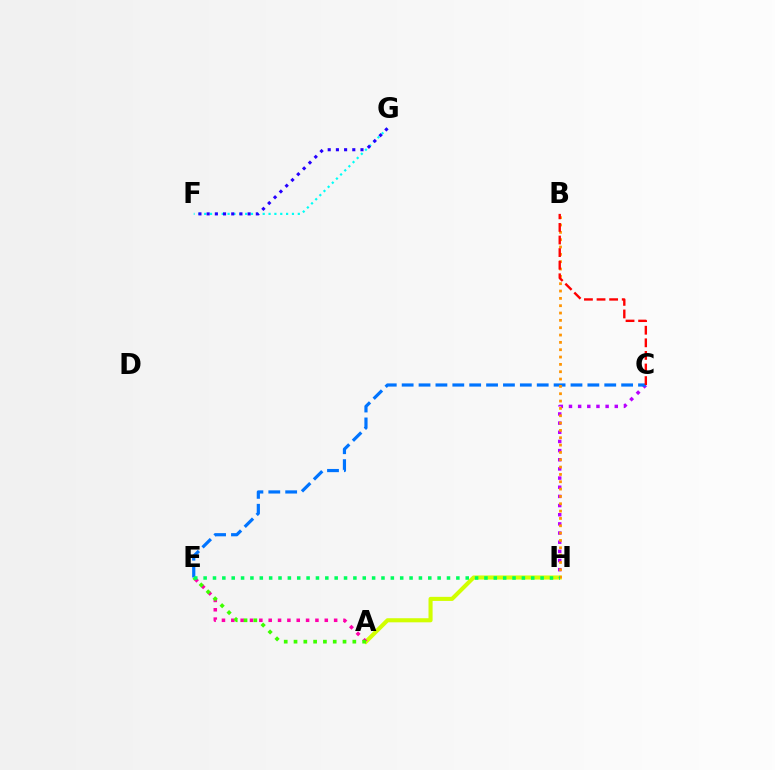{('A', 'H'): [{'color': '#d1ff00', 'line_style': 'solid', 'thickness': 2.94}], ('C', 'H'): [{'color': '#b900ff', 'line_style': 'dotted', 'thickness': 2.49}], ('C', 'E'): [{'color': '#0074ff', 'line_style': 'dashed', 'thickness': 2.29}], ('A', 'E'): [{'color': '#ff00ac', 'line_style': 'dotted', 'thickness': 2.54}, {'color': '#3dff00', 'line_style': 'dotted', 'thickness': 2.66}], ('F', 'G'): [{'color': '#00fff6', 'line_style': 'dotted', 'thickness': 1.59}, {'color': '#2500ff', 'line_style': 'dotted', 'thickness': 2.23}], ('B', 'H'): [{'color': '#ff9400', 'line_style': 'dotted', 'thickness': 1.99}], ('B', 'C'): [{'color': '#ff0000', 'line_style': 'dashed', 'thickness': 1.71}], ('E', 'H'): [{'color': '#00ff5c', 'line_style': 'dotted', 'thickness': 2.54}]}